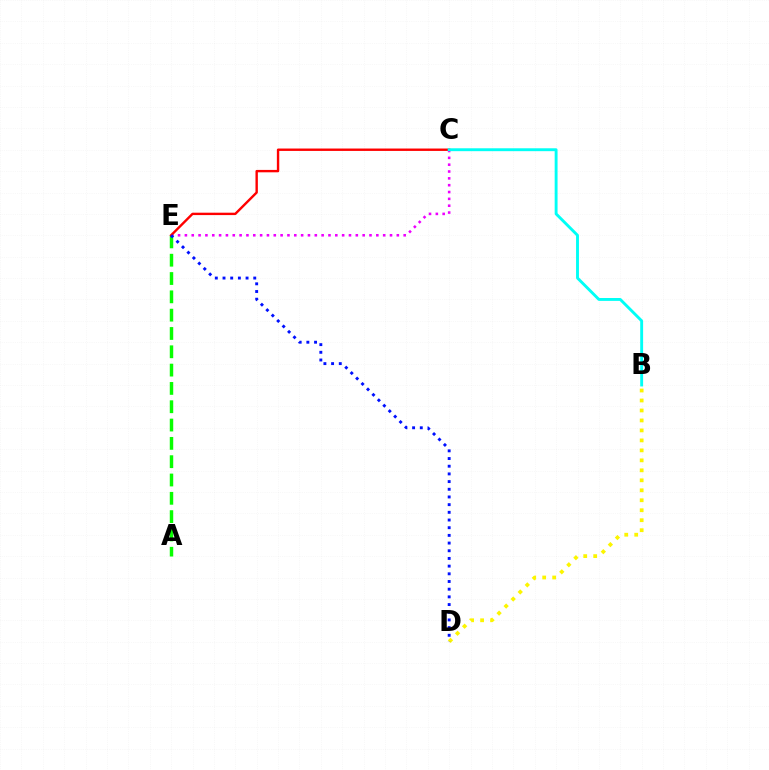{('C', 'E'): [{'color': '#ee00ff', 'line_style': 'dotted', 'thickness': 1.86}, {'color': '#ff0000', 'line_style': 'solid', 'thickness': 1.73}], ('B', 'D'): [{'color': '#fcf500', 'line_style': 'dotted', 'thickness': 2.71}], ('A', 'E'): [{'color': '#08ff00', 'line_style': 'dashed', 'thickness': 2.49}], ('B', 'C'): [{'color': '#00fff6', 'line_style': 'solid', 'thickness': 2.08}], ('D', 'E'): [{'color': '#0010ff', 'line_style': 'dotted', 'thickness': 2.09}]}